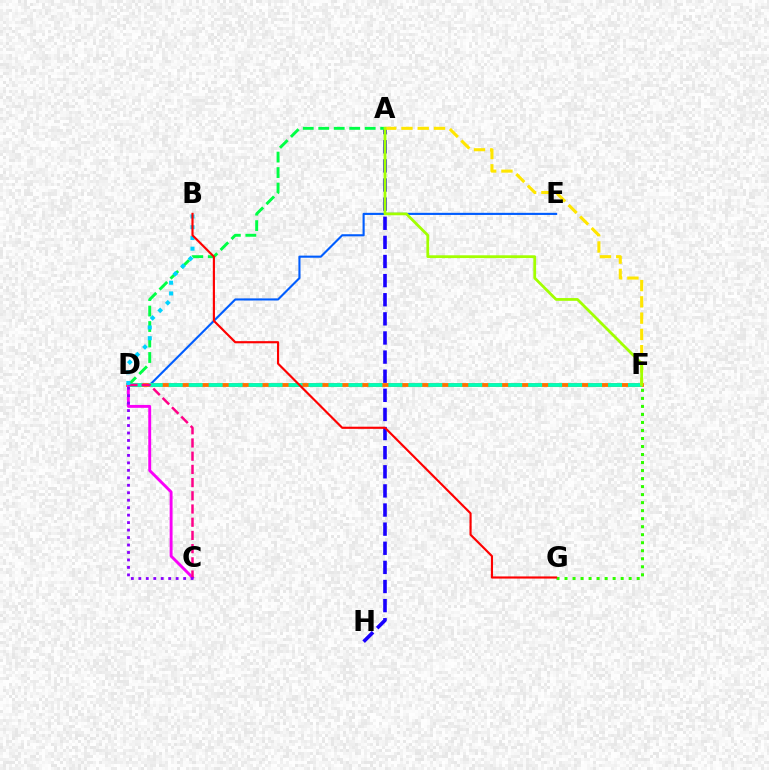{('F', 'G'): [{'color': '#31ff00', 'line_style': 'dotted', 'thickness': 2.18}], ('D', 'E'): [{'color': '#005dff', 'line_style': 'solid', 'thickness': 1.53}], ('D', 'F'): [{'color': '#ff7000', 'line_style': 'solid', 'thickness': 2.77}, {'color': '#00ffbb', 'line_style': 'dashed', 'thickness': 2.71}], ('A', 'H'): [{'color': '#1900ff', 'line_style': 'dashed', 'thickness': 2.6}], ('C', 'D'): [{'color': '#fa00f9', 'line_style': 'solid', 'thickness': 2.09}, {'color': '#ff0088', 'line_style': 'dashed', 'thickness': 1.79}, {'color': '#8a00ff', 'line_style': 'dotted', 'thickness': 2.03}], ('A', 'D'): [{'color': '#00ff45', 'line_style': 'dashed', 'thickness': 2.1}], ('B', 'D'): [{'color': '#00d3ff', 'line_style': 'dotted', 'thickness': 2.91}], ('B', 'G'): [{'color': '#ff0000', 'line_style': 'solid', 'thickness': 1.55}], ('A', 'F'): [{'color': '#ffe600', 'line_style': 'dashed', 'thickness': 2.21}, {'color': '#a2ff00', 'line_style': 'solid', 'thickness': 1.99}]}